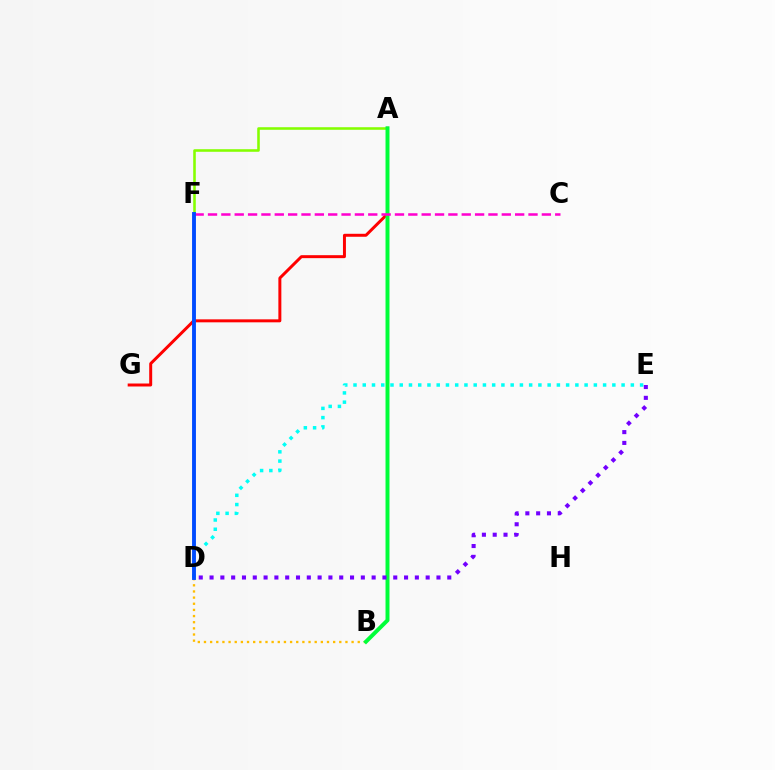{('A', 'F'): [{'color': '#84ff00', 'line_style': 'solid', 'thickness': 1.85}], ('D', 'E'): [{'color': '#00fff6', 'line_style': 'dotted', 'thickness': 2.51}, {'color': '#7200ff', 'line_style': 'dotted', 'thickness': 2.94}], ('B', 'D'): [{'color': '#ffbd00', 'line_style': 'dotted', 'thickness': 1.67}], ('A', 'G'): [{'color': '#ff0000', 'line_style': 'solid', 'thickness': 2.14}], ('A', 'B'): [{'color': '#00ff39', 'line_style': 'solid', 'thickness': 2.85}], ('C', 'F'): [{'color': '#ff00cf', 'line_style': 'dashed', 'thickness': 1.81}], ('D', 'F'): [{'color': '#004bff', 'line_style': 'solid', 'thickness': 2.79}]}